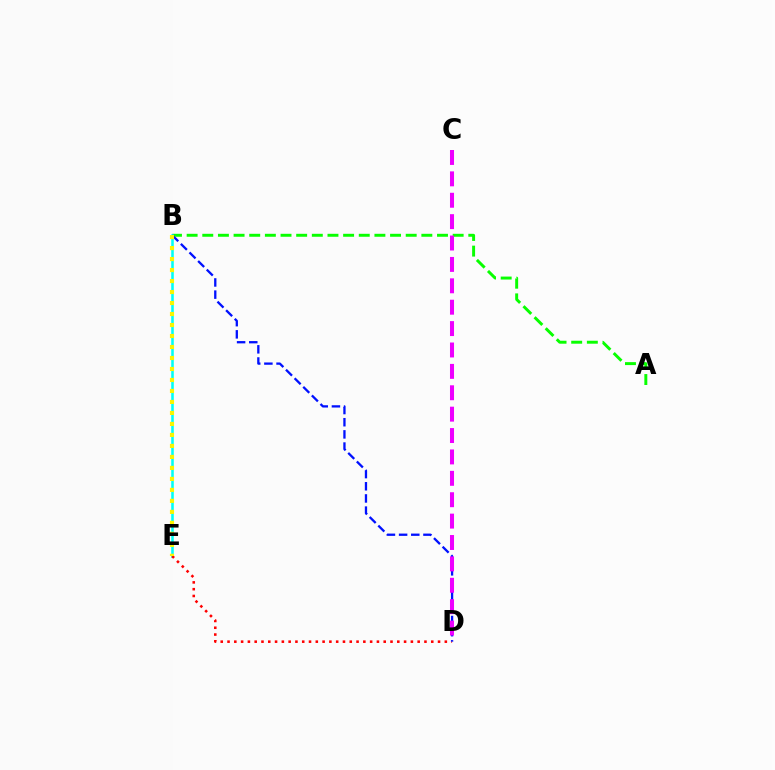{('A', 'B'): [{'color': '#08ff00', 'line_style': 'dashed', 'thickness': 2.13}], ('B', 'E'): [{'color': '#00fff6', 'line_style': 'solid', 'thickness': 1.84}, {'color': '#fcf500', 'line_style': 'dotted', 'thickness': 2.99}], ('D', 'E'): [{'color': '#ff0000', 'line_style': 'dotted', 'thickness': 1.85}], ('B', 'D'): [{'color': '#0010ff', 'line_style': 'dashed', 'thickness': 1.65}], ('C', 'D'): [{'color': '#ee00ff', 'line_style': 'dashed', 'thickness': 2.91}]}